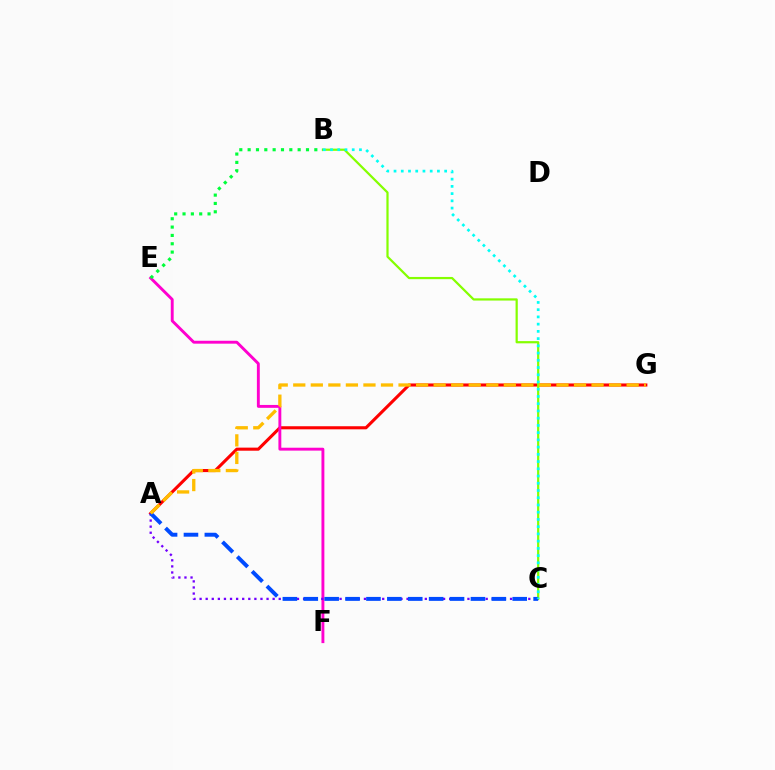{('A', 'G'): [{'color': '#ff0000', 'line_style': 'solid', 'thickness': 2.22}, {'color': '#ffbd00', 'line_style': 'dashed', 'thickness': 2.38}], ('E', 'F'): [{'color': '#ff00cf', 'line_style': 'solid', 'thickness': 2.08}], ('A', 'C'): [{'color': '#7200ff', 'line_style': 'dotted', 'thickness': 1.65}, {'color': '#004bff', 'line_style': 'dashed', 'thickness': 2.84}], ('B', 'C'): [{'color': '#84ff00', 'line_style': 'solid', 'thickness': 1.6}, {'color': '#00fff6', 'line_style': 'dotted', 'thickness': 1.97}], ('B', 'E'): [{'color': '#00ff39', 'line_style': 'dotted', 'thickness': 2.26}]}